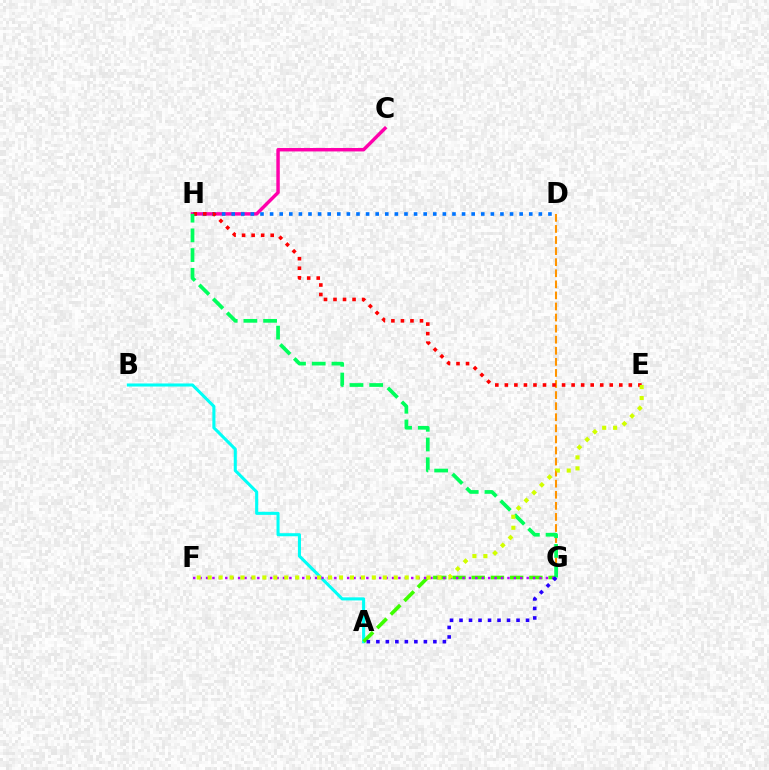{('A', 'B'): [{'color': '#00fff6', 'line_style': 'solid', 'thickness': 2.21}], ('D', 'G'): [{'color': '#ff9400', 'line_style': 'dashed', 'thickness': 1.5}], ('C', 'H'): [{'color': '#ff00ac', 'line_style': 'solid', 'thickness': 2.48}], ('D', 'H'): [{'color': '#0074ff', 'line_style': 'dotted', 'thickness': 2.61}], ('A', 'G'): [{'color': '#3dff00', 'line_style': 'dashed', 'thickness': 2.61}, {'color': '#2500ff', 'line_style': 'dotted', 'thickness': 2.58}], ('E', 'H'): [{'color': '#ff0000', 'line_style': 'dotted', 'thickness': 2.59}], ('F', 'G'): [{'color': '#b900ff', 'line_style': 'dotted', 'thickness': 1.74}], ('G', 'H'): [{'color': '#00ff5c', 'line_style': 'dashed', 'thickness': 2.68}], ('E', 'F'): [{'color': '#d1ff00', 'line_style': 'dotted', 'thickness': 2.97}]}